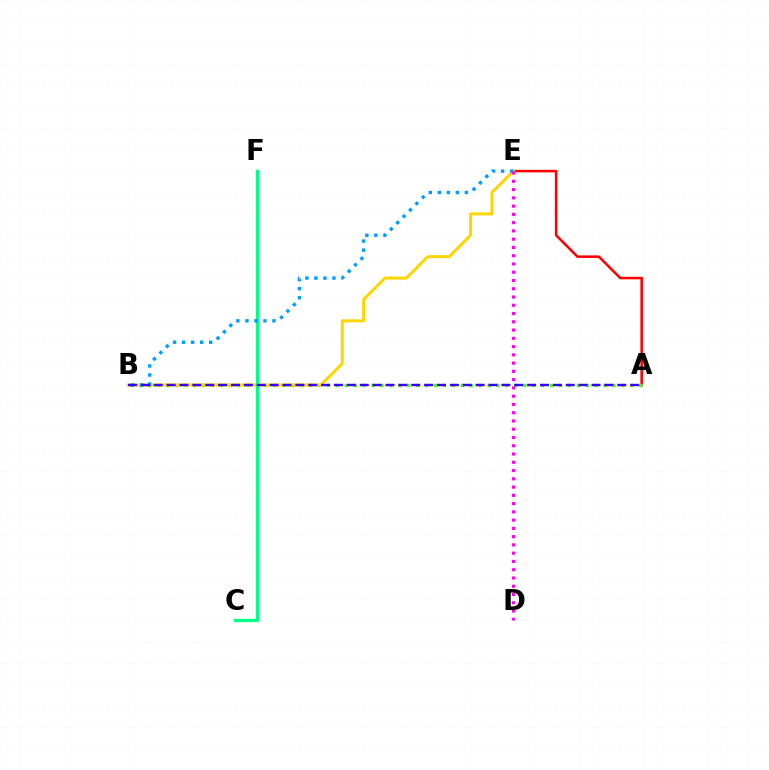{('A', 'E'): [{'color': '#ff0000', 'line_style': 'solid', 'thickness': 1.83}], ('A', 'B'): [{'color': '#4fff00', 'line_style': 'dotted', 'thickness': 2.43}, {'color': '#3700ff', 'line_style': 'dashed', 'thickness': 1.75}], ('B', 'E'): [{'color': '#ffd500', 'line_style': 'solid', 'thickness': 2.15}, {'color': '#009eff', 'line_style': 'dotted', 'thickness': 2.45}], ('C', 'F'): [{'color': '#00ff86', 'line_style': 'solid', 'thickness': 2.35}], ('D', 'E'): [{'color': '#ff00ed', 'line_style': 'dotted', 'thickness': 2.25}]}